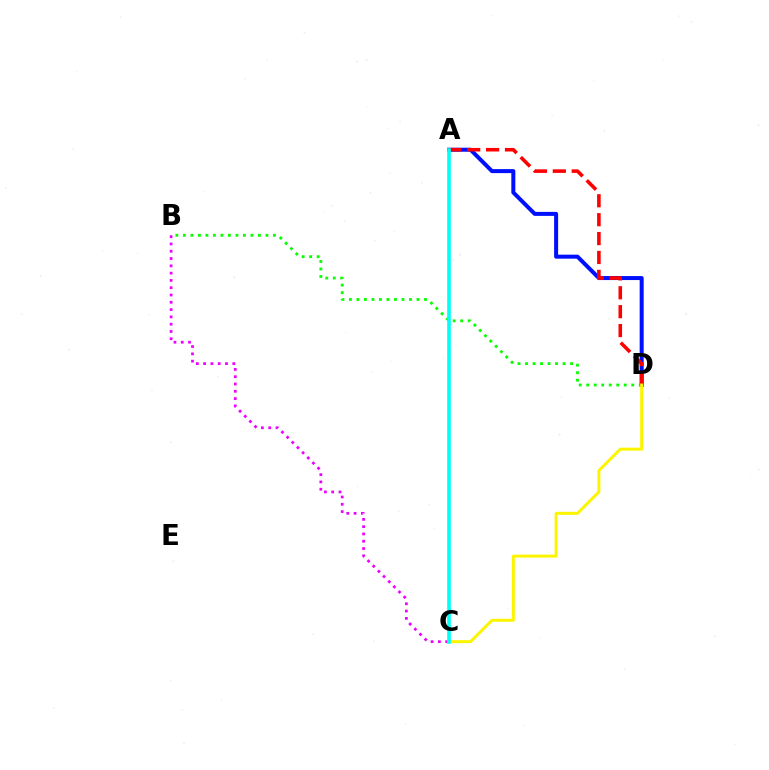{('A', 'D'): [{'color': '#0010ff', 'line_style': 'solid', 'thickness': 2.89}, {'color': '#ff0000', 'line_style': 'dashed', 'thickness': 2.57}], ('B', 'C'): [{'color': '#ee00ff', 'line_style': 'dotted', 'thickness': 1.98}], ('B', 'D'): [{'color': '#08ff00', 'line_style': 'dotted', 'thickness': 2.04}], ('C', 'D'): [{'color': '#fcf500', 'line_style': 'solid', 'thickness': 2.15}], ('A', 'C'): [{'color': '#00fff6', 'line_style': 'solid', 'thickness': 2.61}]}